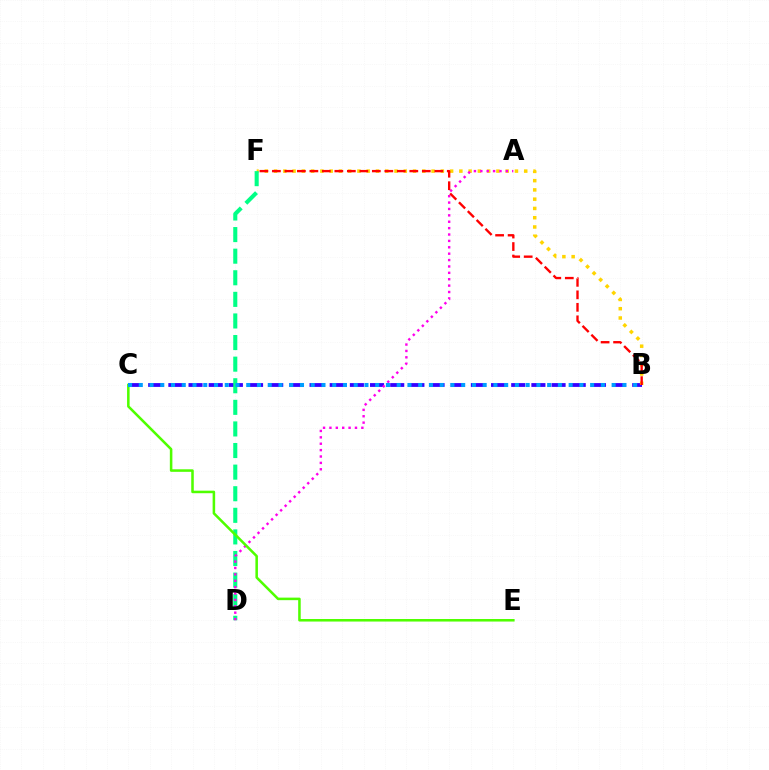{('B', 'C'): [{'color': '#3700ff', 'line_style': 'dashed', 'thickness': 2.74}, {'color': '#009eff', 'line_style': 'dotted', 'thickness': 2.92}], ('B', 'F'): [{'color': '#ffd500', 'line_style': 'dotted', 'thickness': 2.52}, {'color': '#ff0000', 'line_style': 'dashed', 'thickness': 1.7}], ('D', 'F'): [{'color': '#00ff86', 'line_style': 'dashed', 'thickness': 2.93}], ('A', 'D'): [{'color': '#ff00ed', 'line_style': 'dotted', 'thickness': 1.74}], ('C', 'E'): [{'color': '#4fff00', 'line_style': 'solid', 'thickness': 1.83}]}